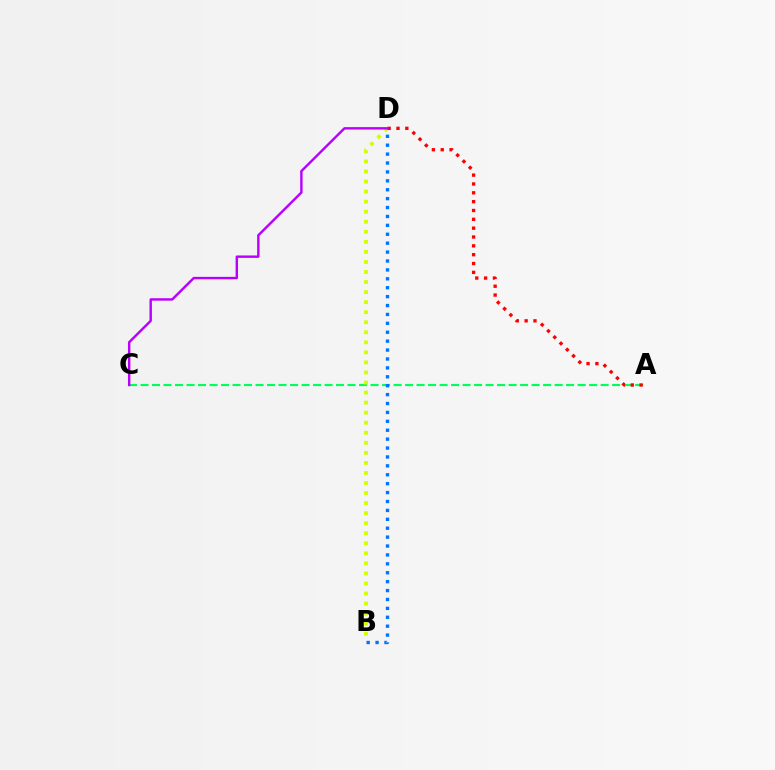{('A', 'C'): [{'color': '#00ff5c', 'line_style': 'dashed', 'thickness': 1.56}], ('B', 'D'): [{'color': '#0074ff', 'line_style': 'dotted', 'thickness': 2.42}, {'color': '#d1ff00', 'line_style': 'dotted', 'thickness': 2.73}], ('A', 'D'): [{'color': '#ff0000', 'line_style': 'dotted', 'thickness': 2.4}], ('C', 'D'): [{'color': '#b900ff', 'line_style': 'solid', 'thickness': 1.74}]}